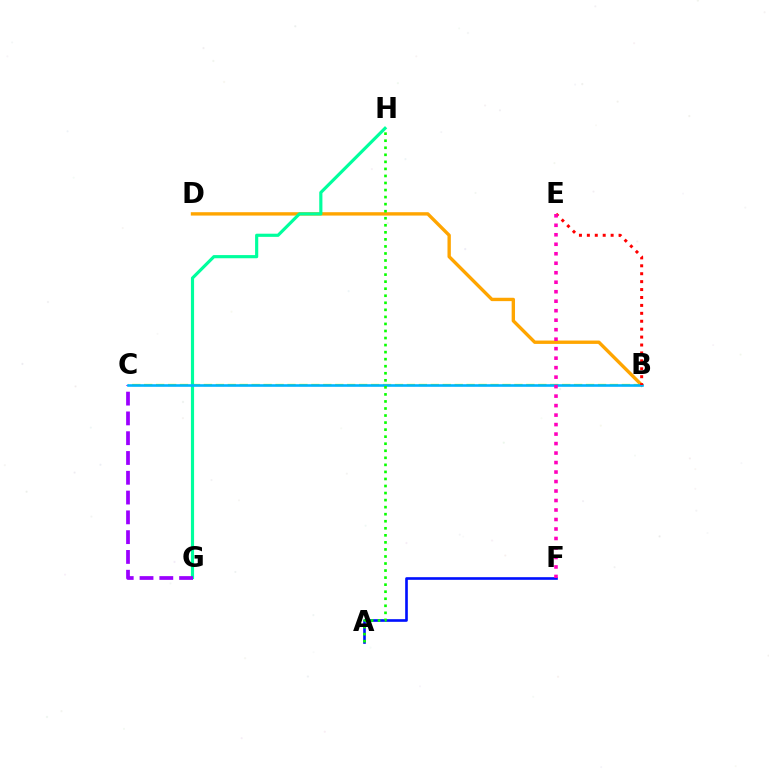{('A', 'F'): [{'color': '#0010ff', 'line_style': 'solid', 'thickness': 1.9}], ('B', 'C'): [{'color': '#b3ff00', 'line_style': 'dashed', 'thickness': 1.62}, {'color': '#00b5ff', 'line_style': 'solid', 'thickness': 1.88}], ('B', 'D'): [{'color': '#ffa500', 'line_style': 'solid', 'thickness': 2.43}], ('G', 'H'): [{'color': '#00ff9d', 'line_style': 'solid', 'thickness': 2.28}], ('C', 'G'): [{'color': '#9b00ff', 'line_style': 'dashed', 'thickness': 2.69}], ('A', 'H'): [{'color': '#08ff00', 'line_style': 'dotted', 'thickness': 1.91}], ('B', 'E'): [{'color': '#ff0000', 'line_style': 'dotted', 'thickness': 2.15}], ('E', 'F'): [{'color': '#ff00bd', 'line_style': 'dotted', 'thickness': 2.58}]}